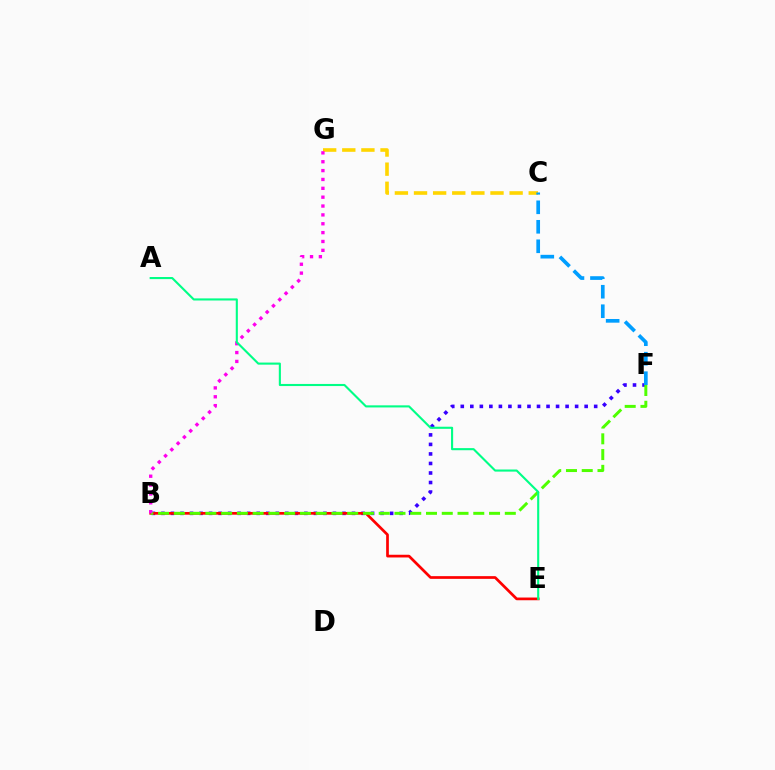{('B', 'F'): [{'color': '#3700ff', 'line_style': 'dotted', 'thickness': 2.59}, {'color': '#4fff00', 'line_style': 'dashed', 'thickness': 2.14}], ('B', 'E'): [{'color': '#ff0000', 'line_style': 'solid', 'thickness': 1.95}], ('C', 'G'): [{'color': '#ffd500', 'line_style': 'dashed', 'thickness': 2.6}], ('C', 'F'): [{'color': '#009eff', 'line_style': 'dashed', 'thickness': 2.65}], ('B', 'G'): [{'color': '#ff00ed', 'line_style': 'dotted', 'thickness': 2.41}], ('A', 'E'): [{'color': '#00ff86', 'line_style': 'solid', 'thickness': 1.52}]}